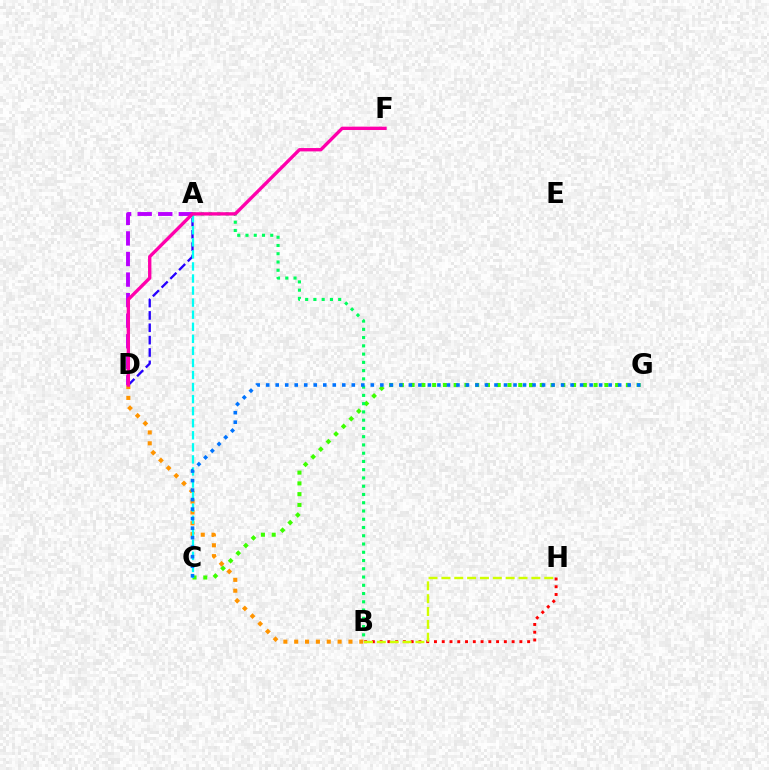{('C', 'G'): [{'color': '#3dff00', 'line_style': 'dotted', 'thickness': 2.92}, {'color': '#0074ff', 'line_style': 'dotted', 'thickness': 2.58}], ('B', 'H'): [{'color': '#ff0000', 'line_style': 'dotted', 'thickness': 2.11}, {'color': '#d1ff00', 'line_style': 'dashed', 'thickness': 1.75}], ('A', 'D'): [{'color': '#b900ff', 'line_style': 'dashed', 'thickness': 2.79}, {'color': '#2500ff', 'line_style': 'dashed', 'thickness': 1.68}], ('A', 'B'): [{'color': '#00ff5c', 'line_style': 'dotted', 'thickness': 2.24}], ('B', 'D'): [{'color': '#ff9400', 'line_style': 'dotted', 'thickness': 2.95}], ('A', 'C'): [{'color': '#00fff6', 'line_style': 'dashed', 'thickness': 1.64}], ('D', 'F'): [{'color': '#ff00ac', 'line_style': 'solid', 'thickness': 2.41}]}